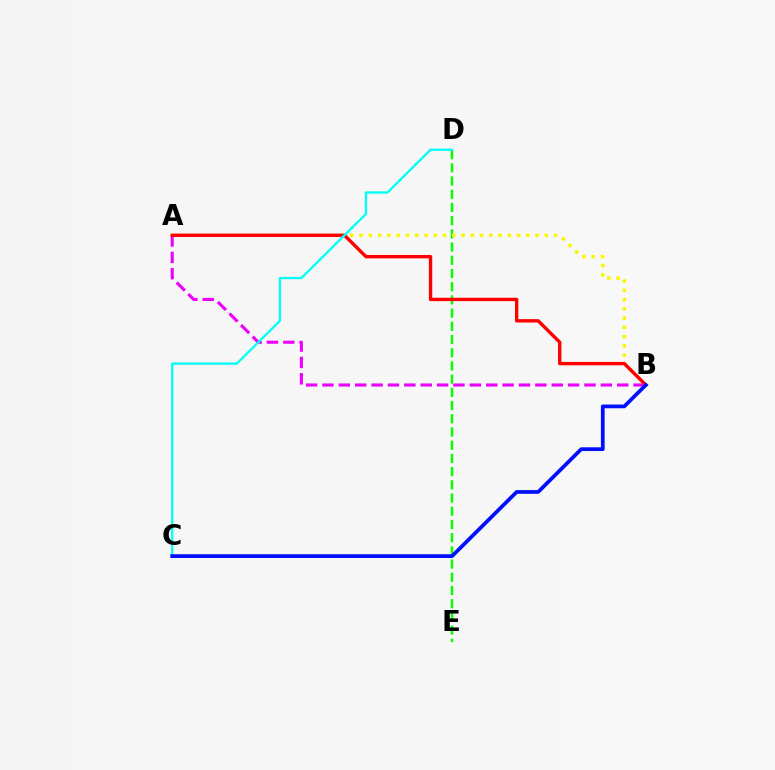{('D', 'E'): [{'color': '#08ff00', 'line_style': 'dashed', 'thickness': 1.79}], ('A', 'B'): [{'color': '#ee00ff', 'line_style': 'dashed', 'thickness': 2.22}, {'color': '#fcf500', 'line_style': 'dotted', 'thickness': 2.52}, {'color': '#ff0000', 'line_style': 'solid', 'thickness': 2.43}], ('C', 'D'): [{'color': '#00fff6', 'line_style': 'solid', 'thickness': 1.65}], ('B', 'C'): [{'color': '#0010ff', 'line_style': 'solid', 'thickness': 2.69}]}